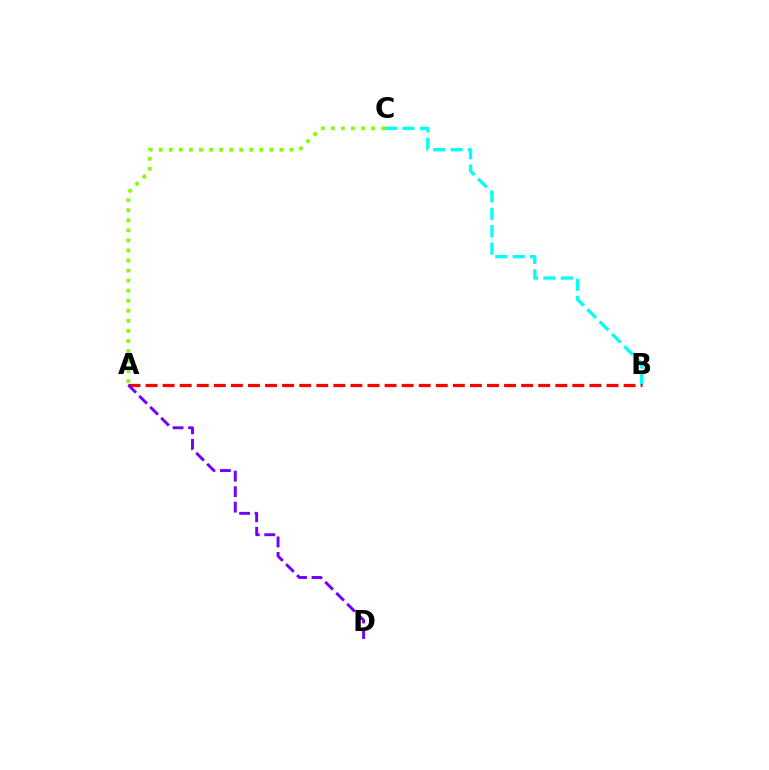{('A', 'C'): [{'color': '#84ff00', 'line_style': 'dotted', 'thickness': 2.73}], ('B', 'C'): [{'color': '#00fff6', 'line_style': 'dashed', 'thickness': 2.36}], ('A', 'B'): [{'color': '#ff0000', 'line_style': 'dashed', 'thickness': 2.32}], ('A', 'D'): [{'color': '#7200ff', 'line_style': 'dashed', 'thickness': 2.11}]}